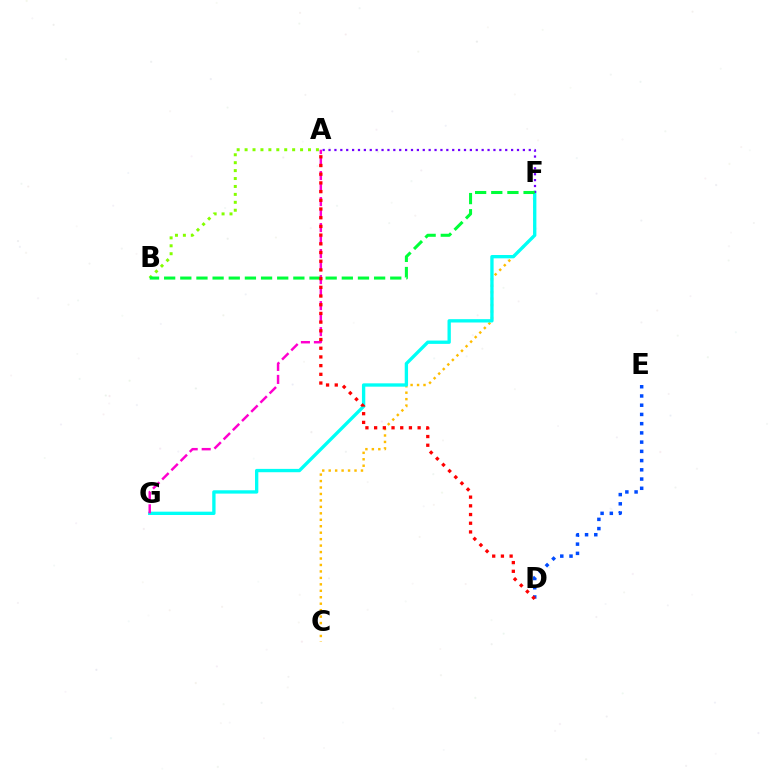{('A', 'B'): [{'color': '#84ff00', 'line_style': 'dotted', 'thickness': 2.15}], ('C', 'F'): [{'color': '#ffbd00', 'line_style': 'dotted', 'thickness': 1.75}], ('F', 'G'): [{'color': '#00fff6', 'line_style': 'solid', 'thickness': 2.4}], ('D', 'E'): [{'color': '#004bff', 'line_style': 'dotted', 'thickness': 2.51}], ('A', 'G'): [{'color': '#ff00cf', 'line_style': 'dashed', 'thickness': 1.77}], ('A', 'F'): [{'color': '#7200ff', 'line_style': 'dotted', 'thickness': 1.6}], ('B', 'F'): [{'color': '#00ff39', 'line_style': 'dashed', 'thickness': 2.19}], ('A', 'D'): [{'color': '#ff0000', 'line_style': 'dotted', 'thickness': 2.36}]}